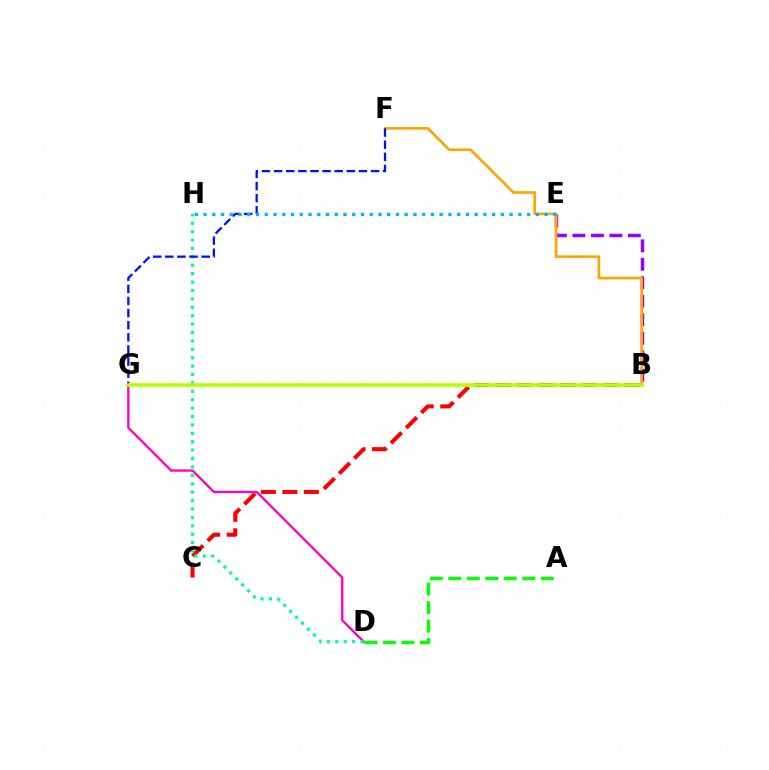{('B', 'C'): [{'color': '#ff0000', 'line_style': 'dashed', 'thickness': 2.92}], ('D', 'G'): [{'color': '#ff00bd', 'line_style': 'solid', 'thickness': 1.67}], ('D', 'H'): [{'color': '#00ff9d', 'line_style': 'dotted', 'thickness': 2.28}], ('B', 'E'): [{'color': '#9b00ff', 'line_style': 'dashed', 'thickness': 2.51}], ('B', 'F'): [{'color': '#ffa500', 'line_style': 'solid', 'thickness': 1.93}], ('F', 'G'): [{'color': '#0010ff', 'line_style': 'dashed', 'thickness': 1.65}], ('E', 'H'): [{'color': '#00b5ff', 'line_style': 'dotted', 'thickness': 2.38}], ('A', 'D'): [{'color': '#08ff00', 'line_style': 'dashed', 'thickness': 2.51}], ('B', 'G'): [{'color': '#b3ff00', 'line_style': 'solid', 'thickness': 2.63}]}